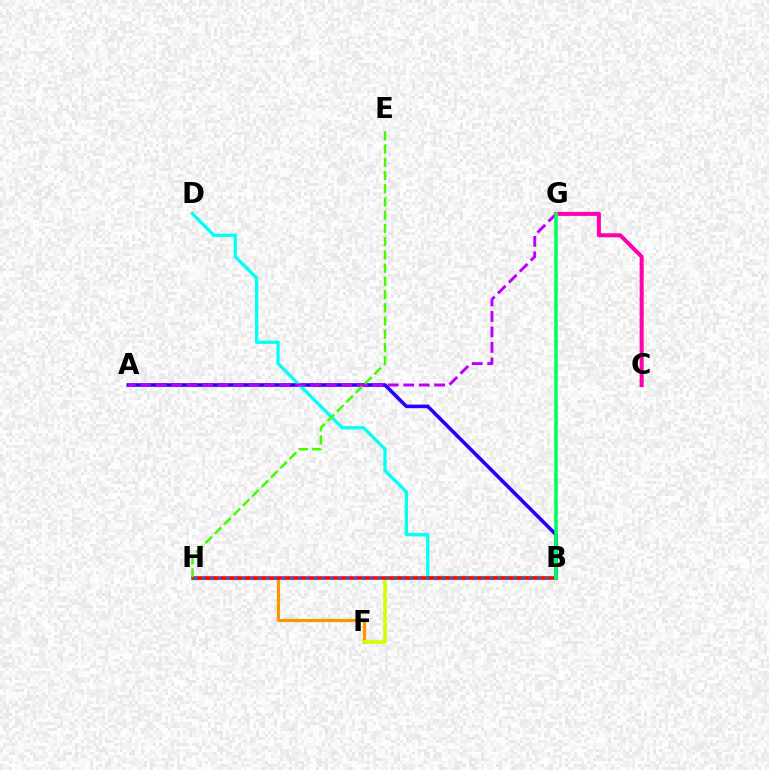{('C', 'G'): [{'color': '#ff00ac', 'line_style': 'solid', 'thickness': 2.89}], ('F', 'H'): [{'color': '#ff9400', 'line_style': 'solid', 'thickness': 2.27}], ('A', 'B'): [{'color': '#2500ff', 'line_style': 'solid', 'thickness': 2.59}], ('B', 'D'): [{'color': '#00fff6', 'line_style': 'solid', 'thickness': 2.36}], ('B', 'F'): [{'color': '#d1ff00', 'line_style': 'solid', 'thickness': 2.57}], ('B', 'H'): [{'color': '#ff0000', 'line_style': 'solid', 'thickness': 2.56}, {'color': '#0074ff', 'line_style': 'dotted', 'thickness': 2.17}], ('A', 'G'): [{'color': '#b900ff', 'line_style': 'dashed', 'thickness': 2.1}], ('E', 'H'): [{'color': '#3dff00', 'line_style': 'dashed', 'thickness': 1.8}], ('B', 'G'): [{'color': '#00ff5c', 'line_style': 'solid', 'thickness': 2.54}]}